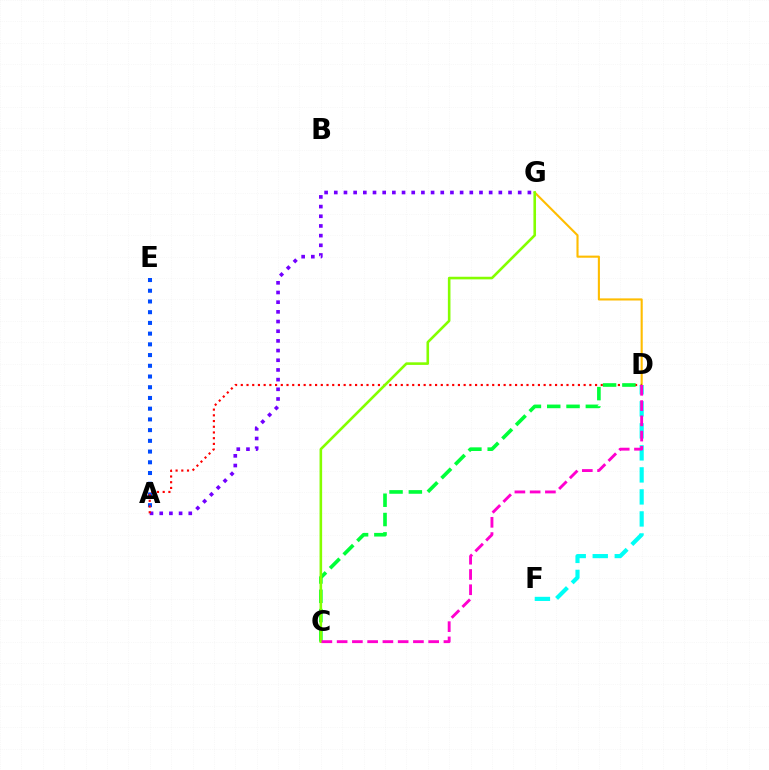{('A', 'G'): [{'color': '#7200ff', 'line_style': 'dotted', 'thickness': 2.63}], ('D', 'F'): [{'color': '#00fff6', 'line_style': 'dashed', 'thickness': 2.99}], ('A', 'E'): [{'color': '#004bff', 'line_style': 'dotted', 'thickness': 2.91}], ('D', 'G'): [{'color': '#ffbd00', 'line_style': 'solid', 'thickness': 1.52}], ('A', 'D'): [{'color': '#ff0000', 'line_style': 'dotted', 'thickness': 1.55}], ('C', 'D'): [{'color': '#00ff39', 'line_style': 'dashed', 'thickness': 2.62}, {'color': '#ff00cf', 'line_style': 'dashed', 'thickness': 2.07}], ('C', 'G'): [{'color': '#84ff00', 'line_style': 'solid', 'thickness': 1.87}]}